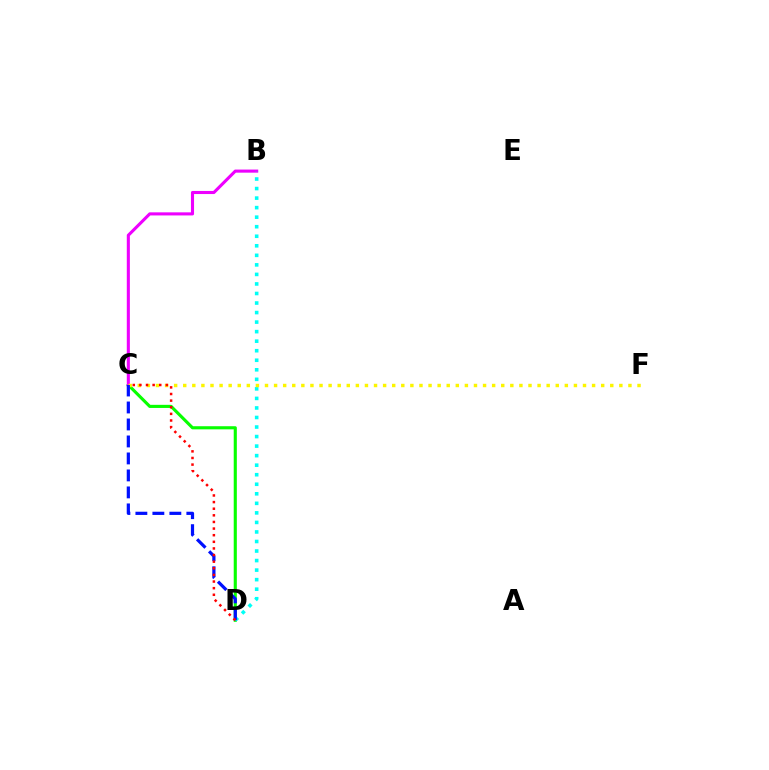{('C', 'D'): [{'color': '#08ff00', 'line_style': 'solid', 'thickness': 2.24}, {'color': '#0010ff', 'line_style': 'dashed', 'thickness': 2.31}, {'color': '#ff0000', 'line_style': 'dotted', 'thickness': 1.8}], ('B', 'C'): [{'color': '#ee00ff', 'line_style': 'solid', 'thickness': 2.23}], ('B', 'D'): [{'color': '#00fff6', 'line_style': 'dotted', 'thickness': 2.59}], ('C', 'F'): [{'color': '#fcf500', 'line_style': 'dotted', 'thickness': 2.47}]}